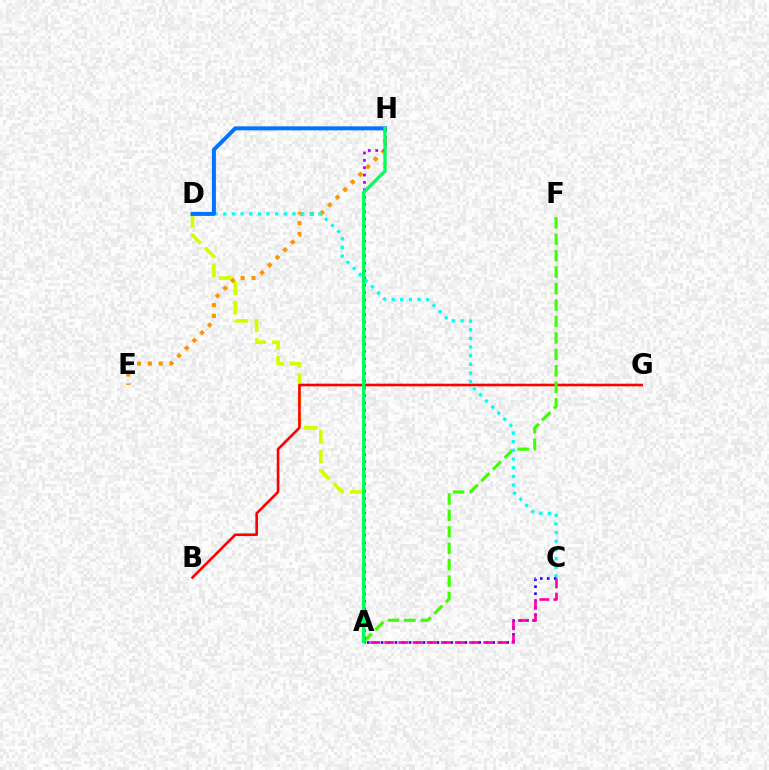{('A', 'D'): [{'color': '#d1ff00', 'line_style': 'dashed', 'thickness': 2.65}], ('B', 'G'): [{'color': '#ff0000', 'line_style': 'solid', 'thickness': 1.88}], ('A', 'F'): [{'color': '#3dff00', 'line_style': 'dashed', 'thickness': 2.24}], ('E', 'H'): [{'color': '#ff9400', 'line_style': 'dotted', 'thickness': 2.94}], ('A', 'H'): [{'color': '#b900ff', 'line_style': 'dotted', 'thickness': 2.0}, {'color': '#00ff5c', 'line_style': 'solid', 'thickness': 2.39}], ('C', 'D'): [{'color': '#00fff6', 'line_style': 'dotted', 'thickness': 2.35}], ('D', 'H'): [{'color': '#0074ff', 'line_style': 'solid', 'thickness': 2.87}], ('A', 'C'): [{'color': '#2500ff', 'line_style': 'dotted', 'thickness': 1.89}, {'color': '#ff00ac', 'line_style': 'dashed', 'thickness': 1.92}]}